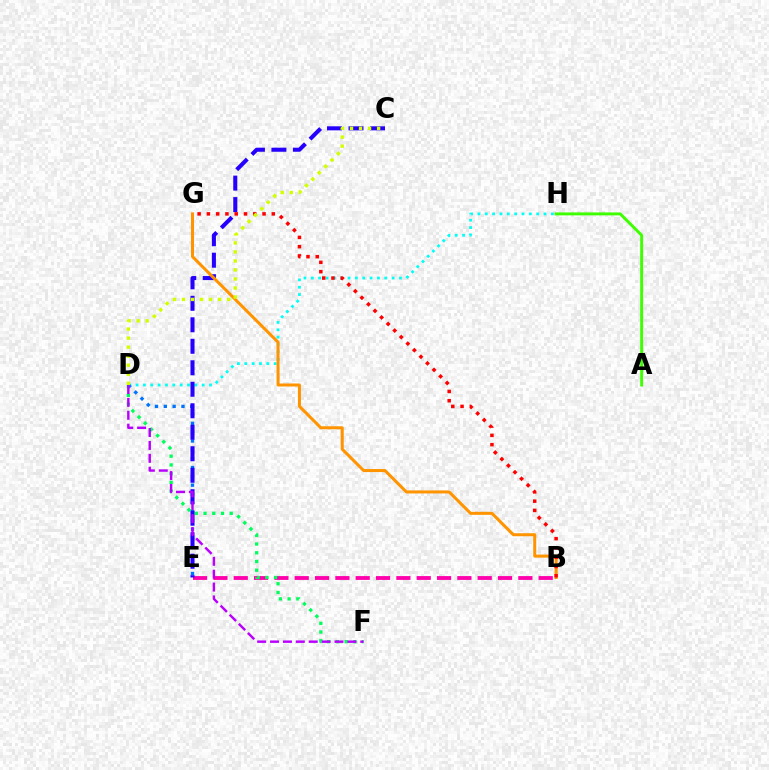{('B', 'E'): [{'color': '#ff00ac', 'line_style': 'dashed', 'thickness': 2.76}], ('D', 'H'): [{'color': '#00fff6', 'line_style': 'dotted', 'thickness': 2.0}], ('D', 'F'): [{'color': '#00ff5c', 'line_style': 'dotted', 'thickness': 2.37}, {'color': '#b900ff', 'line_style': 'dashed', 'thickness': 1.75}], ('D', 'E'): [{'color': '#0074ff', 'line_style': 'dotted', 'thickness': 2.4}], ('C', 'E'): [{'color': '#2500ff', 'line_style': 'dashed', 'thickness': 2.92}], ('B', 'G'): [{'color': '#ff9400', 'line_style': 'solid', 'thickness': 2.17}, {'color': '#ff0000', 'line_style': 'dotted', 'thickness': 2.52}], ('A', 'H'): [{'color': '#3dff00', 'line_style': 'solid', 'thickness': 2.12}], ('C', 'D'): [{'color': '#d1ff00', 'line_style': 'dotted', 'thickness': 2.45}]}